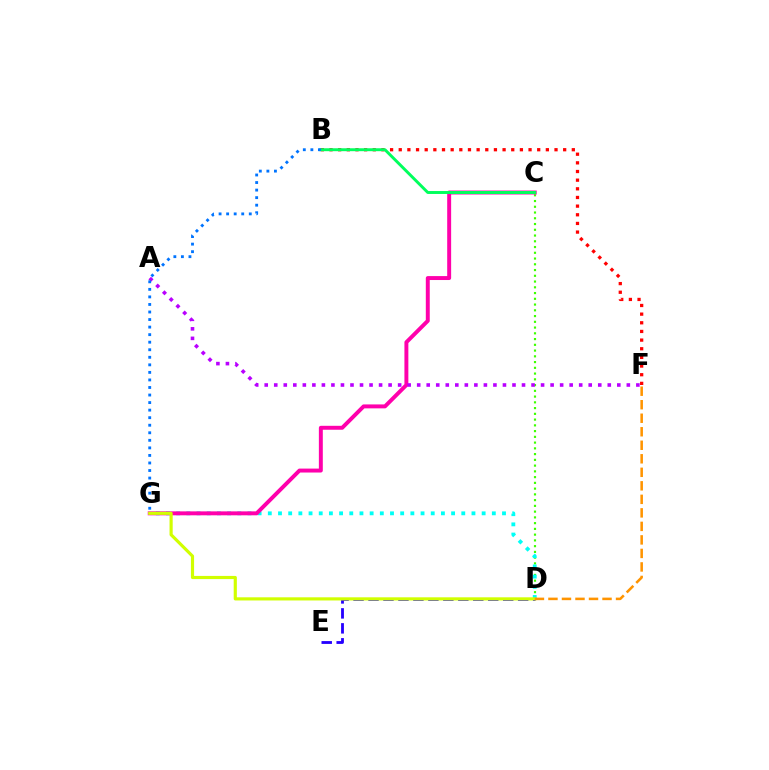{('D', 'E'): [{'color': '#2500ff', 'line_style': 'dashed', 'thickness': 2.03}], ('B', 'F'): [{'color': '#ff0000', 'line_style': 'dotted', 'thickness': 2.35}], ('C', 'D'): [{'color': '#3dff00', 'line_style': 'dotted', 'thickness': 1.56}], ('D', 'G'): [{'color': '#00fff6', 'line_style': 'dotted', 'thickness': 2.77}, {'color': '#d1ff00', 'line_style': 'solid', 'thickness': 2.28}], ('C', 'G'): [{'color': '#ff00ac', 'line_style': 'solid', 'thickness': 2.84}], ('A', 'F'): [{'color': '#b900ff', 'line_style': 'dotted', 'thickness': 2.59}], ('B', 'C'): [{'color': '#00ff5c', 'line_style': 'solid', 'thickness': 2.11}], ('D', 'F'): [{'color': '#ff9400', 'line_style': 'dashed', 'thickness': 1.84}], ('B', 'G'): [{'color': '#0074ff', 'line_style': 'dotted', 'thickness': 2.05}]}